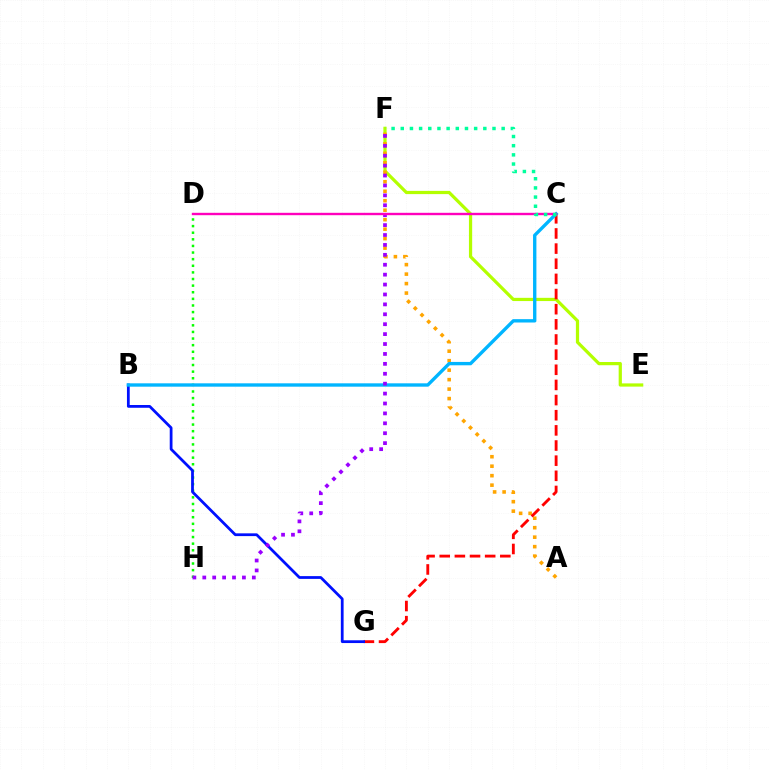{('E', 'F'): [{'color': '#b3ff00', 'line_style': 'solid', 'thickness': 2.32}], ('A', 'F'): [{'color': '#ffa500', 'line_style': 'dotted', 'thickness': 2.58}], ('C', 'G'): [{'color': '#ff0000', 'line_style': 'dashed', 'thickness': 2.06}], ('D', 'H'): [{'color': '#08ff00', 'line_style': 'dotted', 'thickness': 1.8}], ('B', 'G'): [{'color': '#0010ff', 'line_style': 'solid', 'thickness': 1.99}], ('B', 'C'): [{'color': '#00b5ff', 'line_style': 'solid', 'thickness': 2.42}], ('F', 'H'): [{'color': '#9b00ff', 'line_style': 'dotted', 'thickness': 2.69}], ('C', 'D'): [{'color': '#ff00bd', 'line_style': 'solid', 'thickness': 1.72}], ('C', 'F'): [{'color': '#00ff9d', 'line_style': 'dotted', 'thickness': 2.49}]}